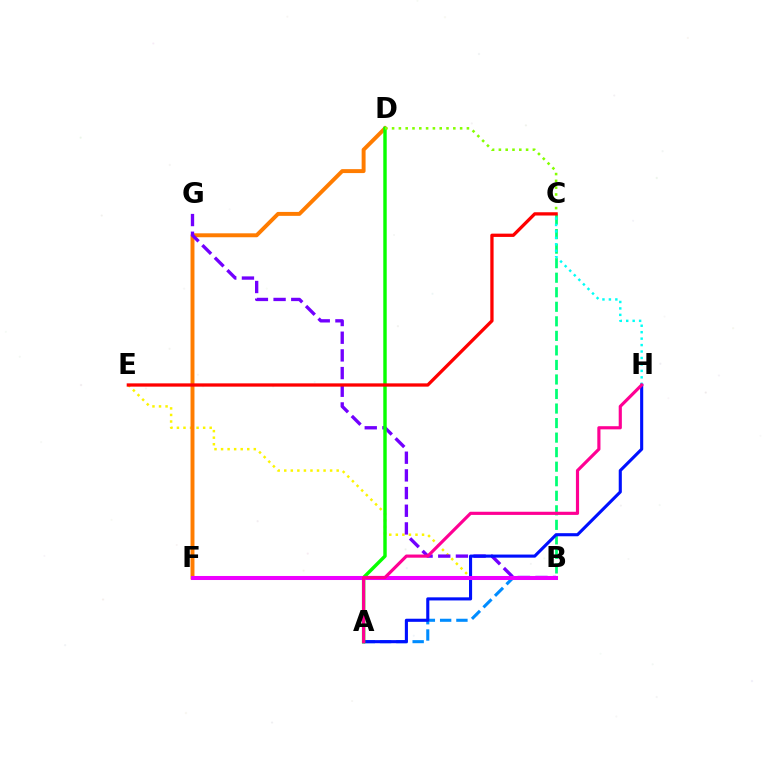{('B', 'E'): [{'color': '#fcf500', 'line_style': 'dotted', 'thickness': 1.78}], ('D', 'F'): [{'color': '#ff7c00', 'line_style': 'solid', 'thickness': 2.83}], ('B', 'G'): [{'color': '#7200ff', 'line_style': 'dashed', 'thickness': 2.4}], ('B', 'C'): [{'color': '#00ff74', 'line_style': 'dashed', 'thickness': 1.97}], ('A', 'B'): [{'color': '#008cff', 'line_style': 'dashed', 'thickness': 2.21}], ('A', 'H'): [{'color': '#0010ff', 'line_style': 'solid', 'thickness': 2.23}, {'color': '#ff0094', 'line_style': 'solid', 'thickness': 2.27}], ('A', 'D'): [{'color': '#08ff00', 'line_style': 'solid', 'thickness': 2.47}], ('B', 'F'): [{'color': '#ee00ff', 'line_style': 'solid', 'thickness': 2.9}], ('C', 'D'): [{'color': '#84ff00', 'line_style': 'dotted', 'thickness': 1.85}], ('C', 'H'): [{'color': '#00fff6', 'line_style': 'dotted', 'thickness': 1.75}], ('C', 'E'): [{'color': '#ff0000', 'line_style': 'solid', 'thickness': 2.36}]}